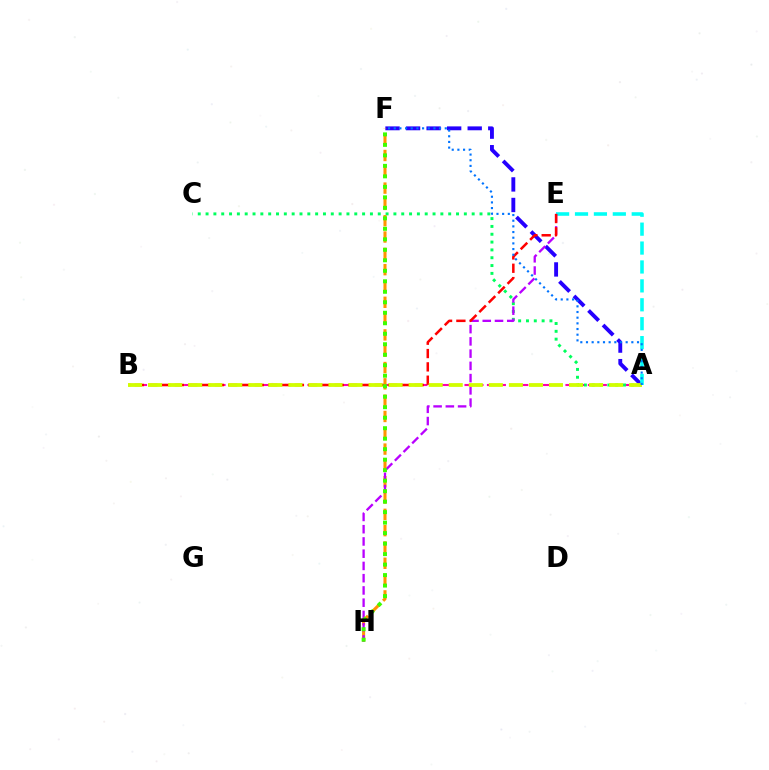{('A', 'F'): [{'color': '#2500ff', 'line_style': 'dashed', 'thickness': 2.79}, {'color': '#0074ff', 'line_style': 'dotted', 'thickness': 1.54}], ('A', 'B'): [{'color': '#ff00ac', 'line_style': 'dashed', 'thickness': 1.52}, {'color': '#d1ff00', 'line_style': 'dashed', 'thickness': 2.72}], ('A', 'C'): [{'color': '#00ff5c', 'line_style': 'dotted', 'thickness': 2.13}], ('A', 'E'): [{'color': '#00fff6', 'line_style': 'dashed', 'thickness': 2.57}], ('F', 'H'): [{'color': '#ff9400', 'line_style': 'dashed', 'thickness': 2.22}, {'color': '#3dff00', 'line_style': 'dotted', 'thickness': 2.85}], ('E', 'H'): [{'color': '#b900ff', 'line_style': 'dashed', 'thickness': 1.66}], ('B', 'E'): [{'color': '#ff0000', 'line_style': 'dashed', 'thickness': 1.81}]}